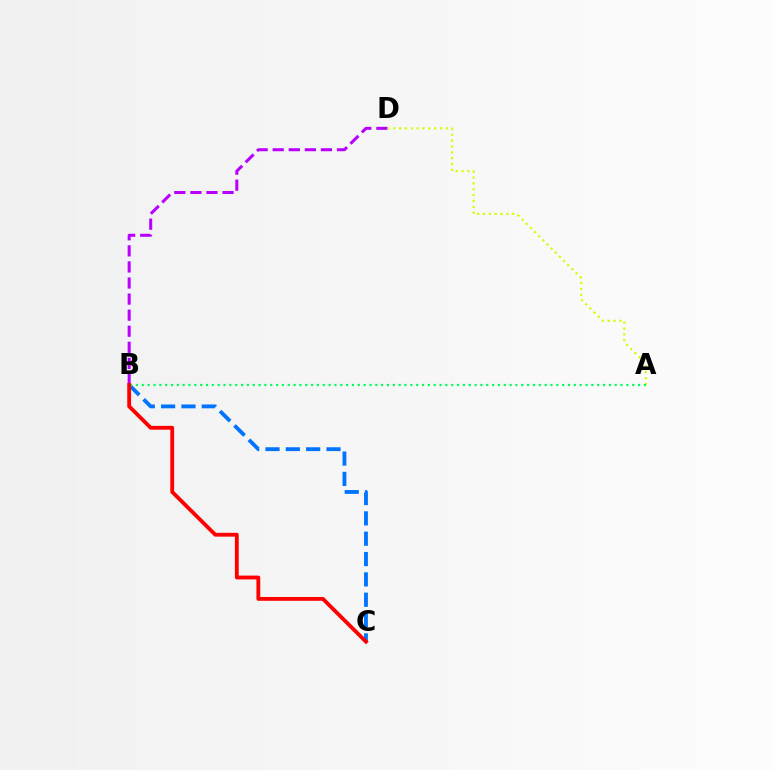{('B', 'C'): [{'color': '#0074ff', 'line_style': 'dashed', 'thickness': 2.76}, {'color': '#ff0000', 'line_style': 'solid', 'thickness': 2.75}], ('B', 'D'): [{'color': '#b900ff', 'line_style': 'dashed', 'thickness': 2.18}], ('A', 'D'): [{'color': '#d1ff00', 'line_style': 'dotted', 'thickness': 1.59}], ('A', 'B'): [{'color': '#00ff5c', 'line_style': 'dotted', 'thickness': 1.59}]}